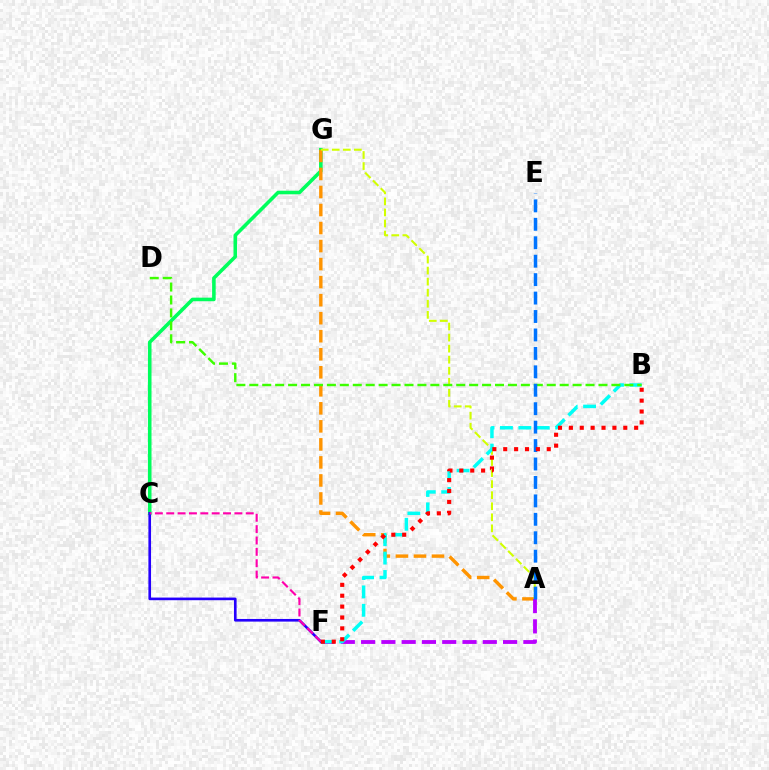{('C', 'G'): [{'color': '#00ff5c', 'line_style': 'solid', 'thickness': 2.57}], ('A', 'G'): [{'color': '#ff9400', 'line_style': 'dashed', 'thickness': 2.45}, {'color': '#d1ff00', 'line_style': 'dashed', 'thickness': 1.5}], ('C', 'F'): [{'color': '#2500ff', 'line_style': 'solid', 'thickness': 1.9}, {'color': '#ff00ac', 'line_style': 'dashed', 'thickness': 1.54}], ('A', 'F'): [{'color': '#b900ff', 'line_style': 'dashed', 'thickness': 2.76}], ('B', 'F'): [{'color': '#00fff6', 'line_style': 'dashed', 'thickness': 2.5}, {'color': '#ff0000', 'line_style': 'dotted', 'thickness': 2.96}], ('B', 'D'): [{'color': '#3dff00', 'line_style': 'dashed', 'thickness': 1.76}], ('A', 'E'): [{'color': '#0074ff', 'line_style': 'dashed', 'thickness': 2.5}]}